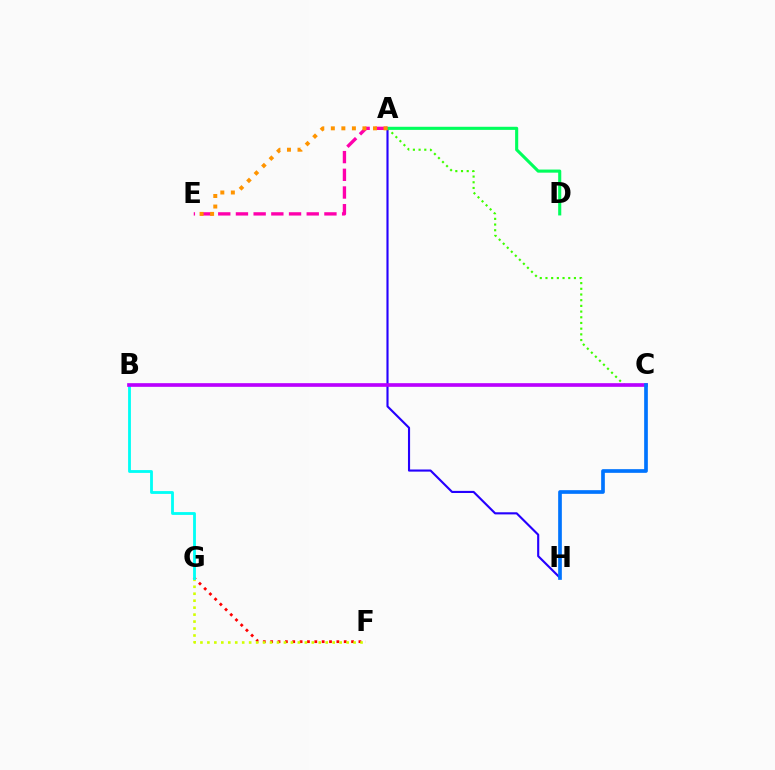{('A', 'H'): [{'color': '#2500ff', 'line_style': 'solid', 'thickness': 1.53}], ('A', 'C'): [{'color': '#3dff00', 'line_style': 'dotted', 'thickness': 1.55}], ('F', 'G'): [{'color': '#ff0000', 'line_style': 'dotted', 'thickness': 2.0}, {'color': '#d1ff00', 'line_style': 'dotted', 'thickness': 1.89}], ('A', 'D'): [{'color': '#00ff5c', 'line_style': 'solid', 'thickness': 2.23}], ('B', 'G'): [{'color': '#00fff6', 'line_style': 'solid', 'thickness': 2.03}], ('A', 'E'): [{'color': '#ff00ac', 'line_style': 'dashed', 'thickness': 2.4}, {'color': '#ff9400', 'line_style': 'dotted', 'thickness': 2.86}], ('B', 'C'): [{'color': '#b900ff', 'line_style': 'solid', 'thickness': 2.64}], ('C', 'H'): [{'color': '#0074ff', 'line_style': 'solid', 'thickness': 2.65}]}